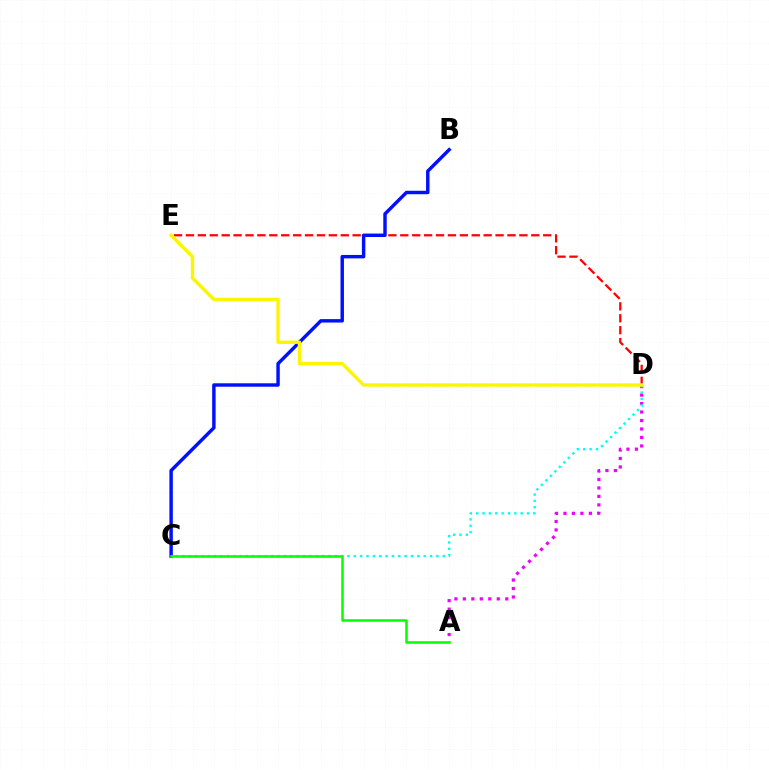{('D', 'E'): [{'color': '#ff0000', 'line_style': 'dashed', 'thickness': 1.62}, {'color': '#fcf500', 'line_style': 'solid', 'thickness': 2.44}], ('A', 'D'): [{'color': '#ee00ff', 'line_style': 'dotted', 'thickness': 2.3}], ('B', 'C'): [{'color': '#0010ff', 'line_style': 'solid', 'thickness': 2.48}], ('C', 'D'): [{'color': '#00fff6', 'line_style': 'dotted', 'thickness': 1.73}], ('A', 'C'): [{'color': '#08ff00', 'line_style': 'solid', 'thickness': 1.83}]}